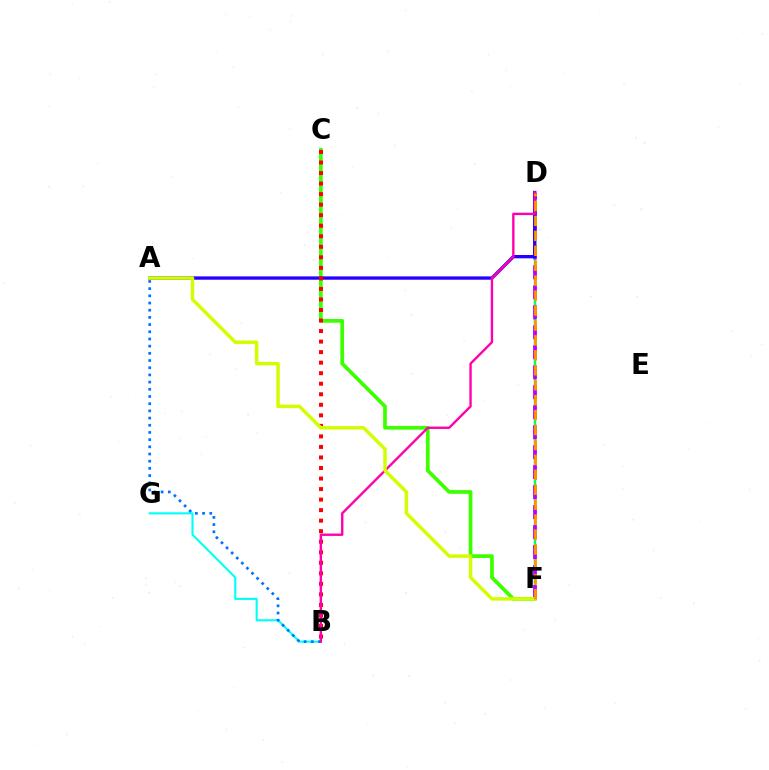{('C', 'F'): [{'color': '#3dff00', 'line_style': 'solid', 'thickness': 2.68}], ('D', 'F'): [{'color': '#00ff5c', 'line_style': 'solid', 'thickness': 1.79}, {'color': '#b900ff', 'line_style': 'dashed', 'thickness': 2.71}, {'color': '#ff9400', 'line_style': 'dashed', 'thickness': 2.03}], ('B', 'G'): [{'color': '#00fff6', 'line_style': 'solid', 'thickness': 1.51}], ('A', 'D'): [{'color': '#2500ff', 'line_style': 'solid', 'thickness': 2.39}], ('B', 'C'): [{'color': '#ff0000', 'line_style': 'dotted', 'thickness': 2.86}], ('A', 'B'): [{'color': '#0074ff', 'line_style': 'dotted', 'thickness': 1.95}], ('B', 'D'): [{'color': '#ff00ac', 'line_style': 'solid', 'thickness': 1.71}], ('A', 'F'): [{'color': '#d1ff00', 'line_style': 'solid', 'thickness': 2.5}]}